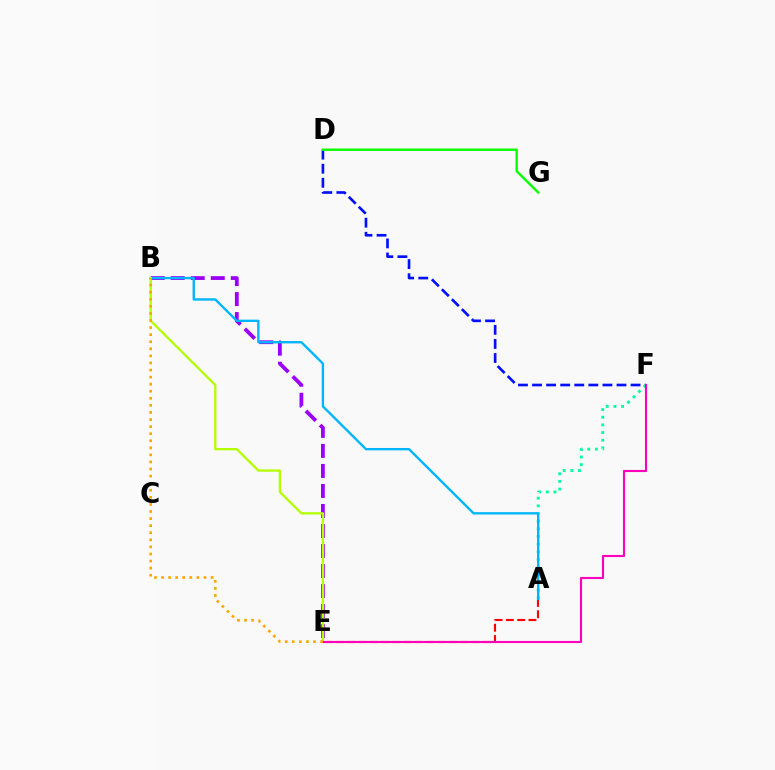{('B', 'E'): [{'color': '#9b00ff', 'line_style': 'dashed', 'thickness': 2.72}, {'color': '#b3ff00', 'line_style': 'solid', 'thickness': 1.66}, {'color': '#ffa500', 'line_style': 'dotted', 'thickness': 1.92}], ('D', 'F'): [{'color': '#0010ff', 'line_style': 'dashed', 'thickness': 1.91}], ('A', 'F'): [{'color': '#00ff9d', 'line_style': 'dotted', 'thickness': 2.08}], ('A', 'E'): [{'color': '#ff0000', 'line_style': 'dashed', 'thickness': 1.53}], ('A', 'B'): [{'color': '#00b5ff', 'line_style': 'solid', 'thickness': 1.7}], ('E', 'F'): [{'color': '#ff00bd', 'line_style': 'solid', 'thickness': 1.52}], ('D', 'G'): [{'color': '#08ff00', 'line_style': 'solid', 'thickness': 1.73}]}